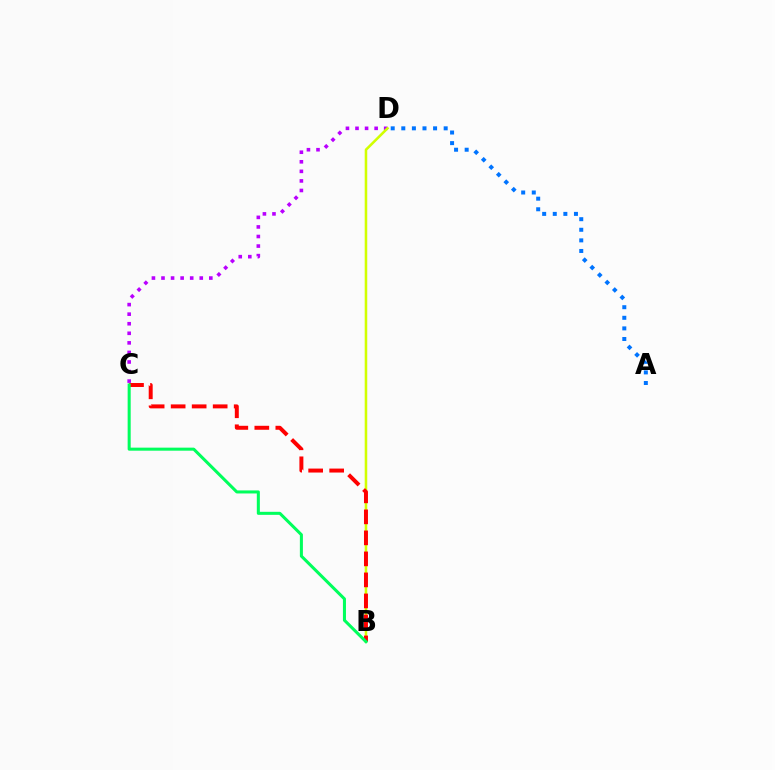{('C', 'D'): [{'color': '#b900ff', 'line_style': 'dotted', 'thickness': 2.6}], ('A', 'D'): [{'color': '#0074ff', 'line_style': 'dotted', 'thickness': 2.88}], ('B', 'D'): [{'color': '#d1ff00', 'line_style': 'solid', 'thickness': 1.84}], ('B', 'C'): [{'color': '#ff0000', 'line_style': 'dashed', 'thickness': 2.85}, {'color': '#00ff5c', 'line_style': 'solid', 'thickness': 2.19}]}